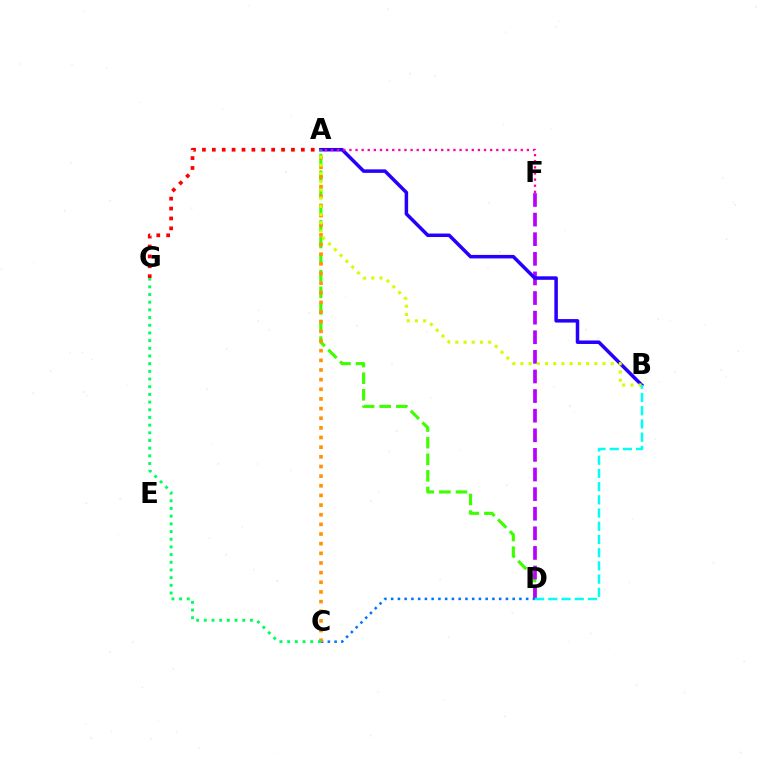{('A', 'D'): [{'color': '#3dff00', 'line_style': 'dashed', 'thickness': 2.25}], ('D', 'F'): [{'color': '#b900ff', 'line_style': 'dashed', 'thickness': 2.66}], ('A', 'B'): [{'color': '#2500ff', 'line_style': 'solid', 'thickness': 2.52}, {'color': '#d1ff00', 'line_style': 'dotted', 'thickness': 2.23}], ('C', 'D'): [{'color': '#0074ff', 'line_style': 'dotted', 'thickness': 1.83}], ('A', 'G'): [{'color': '#ff0000', 'line_style': 'dotted', 'thickness': 2.69}], ('A', 'C'): [{'color': '#ff9400', 'line_style': 'dotted', 'thickness': 2.62}], ('B', 'D'): [{'color': '#00fff6', 'line_style': 'dashed', 'thickness': 1.79}], ('C', 'G'): [{'color': '#00ff5c', 'line_style': 'dotted', 'thickness': 2.09}], ('A', 'F'): [{'color': '#ff00ac', 'line_style': 'dotted', 'thickness': 1.66}]}